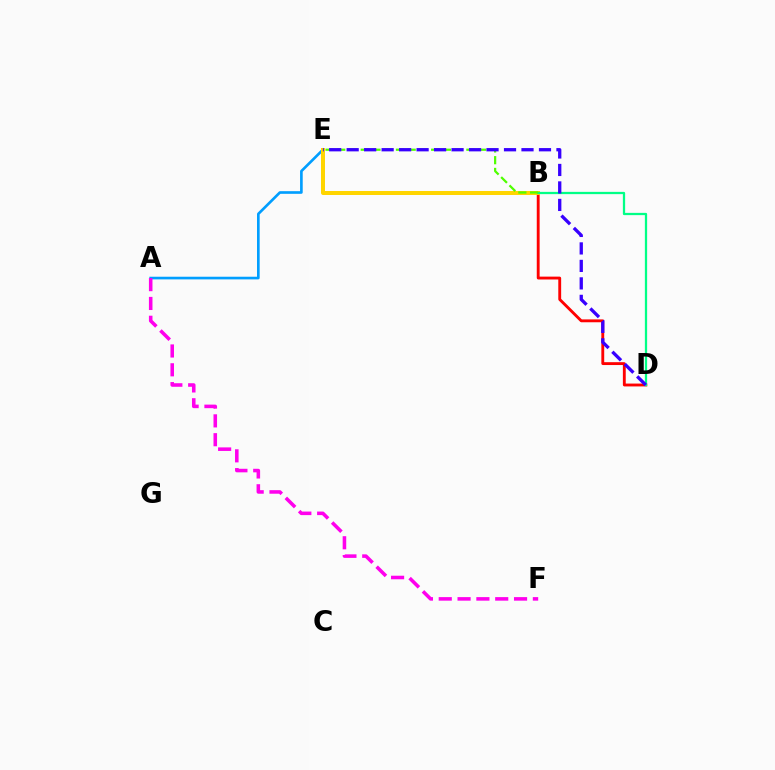{('A', 'E'): [{'color': '#009eff', 'line_style': 'solid', 'thickness': 1.91}], ('B', 'D'): [{'color': '#ff0000', 'line_style': 'solid', 'thickness': 2.06}, {'color': '#00ff86', 'line_style': 'solid', 'thickness': 1.63}], ('B', 'E'): [{'color': '#ffd500', 'line_style': 'solid', 'thickness': 2.87}, {'color': '#4fff00', 'line_style': 'dashed', 'thickness': 1.59}], ('A', 'F'): [{'color': '#ff00ed', 'line_style': 'dashed', 'thickness': 2.56}], ('D', 'E'): [{'color': '#3700ff', 'line_style': 'dashed', 'thickness': 2.38}]}